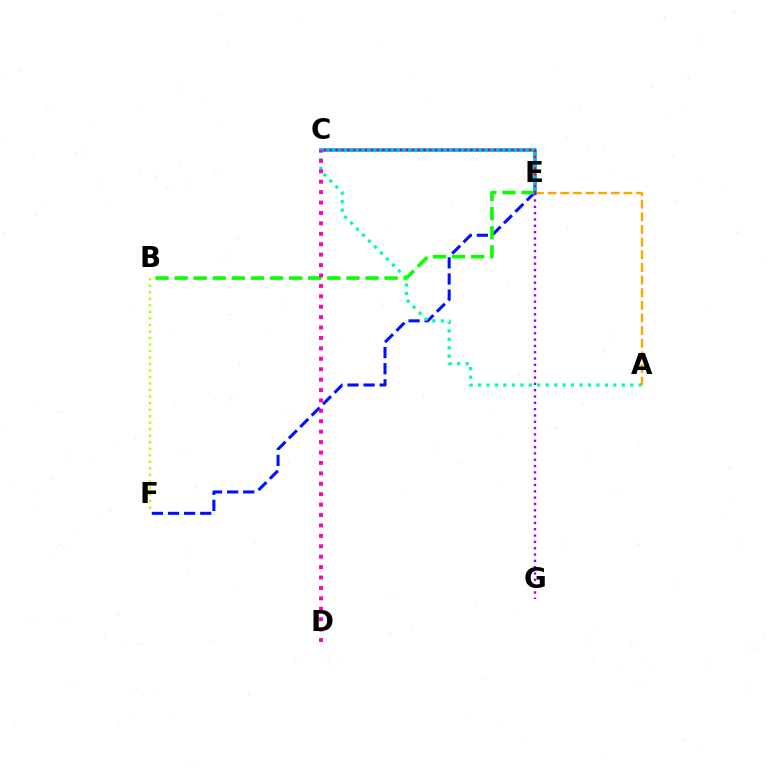{('E', 'F'): [{'color': '#0010ff', 'line_style': 'dashed', 'thickness': 2.19}], ('A', 'C'): [{'color': '#00ff9d', 'line_style': 'dotted', 'thickness': 2.3}], ('B', 'E'): [{'color': '#08ff00', 'line_style': 'dashed', 'thickness': 2.59}], ('A', 'E'): [{'color': '#ffa500', 'line_style': 'dashed', 'thickness': 1.72}], ('C', 'E'): [{'color': '#00b5ff', 'line_style': 'solid', 'thickness': 2.75}, {'color': '#ff0000', 'line_style': 'dotted', 'thickness': 1.59}], ('C', 'D'): [{'color': '#ff00bd', 'line_style': 'dotted', 'thickness': 2.83}], ('B', 'F'): [{'color': '#b3ff00', 'line_style': 'dotted', 'thickness': 1.77}], ('E', 'G'): [{'color': '#9b00ff', 'line_style': 'dotted', 'thickness': 1.72}]}